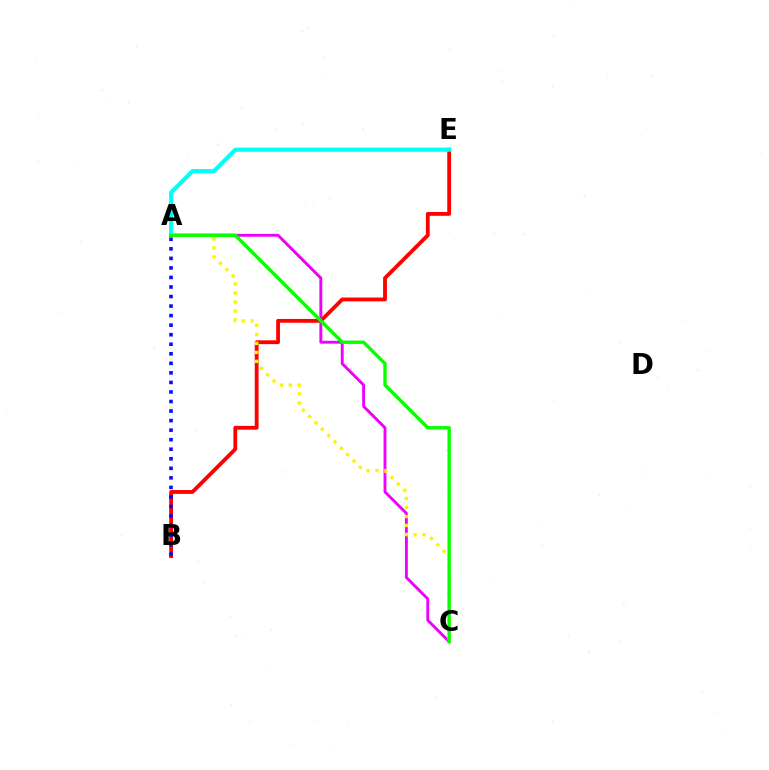{('B', 'E'): [{'color': '#ff0000', 'line_style': 'solid', 'thickness': 2.75}], ('A', 'C'): [{'color': '#ee00ff', 'line_style': 'solid', 'thickness': 2.08}, {'color': '#fcf500', 'line_style': 'dotted', 'thickness': 2.44}, {'color': '#08ff00', 'line_style': 'solid', 'thickness': 2.45}], ('A', 'E'): [{'color': '#00fff6', 'line_style': 'solid', 'thickness': 2.98}], ('A', 'B'): [{'color': '#0010ff', 'line_style': 'dotted', 'thickness': 2.59}]}